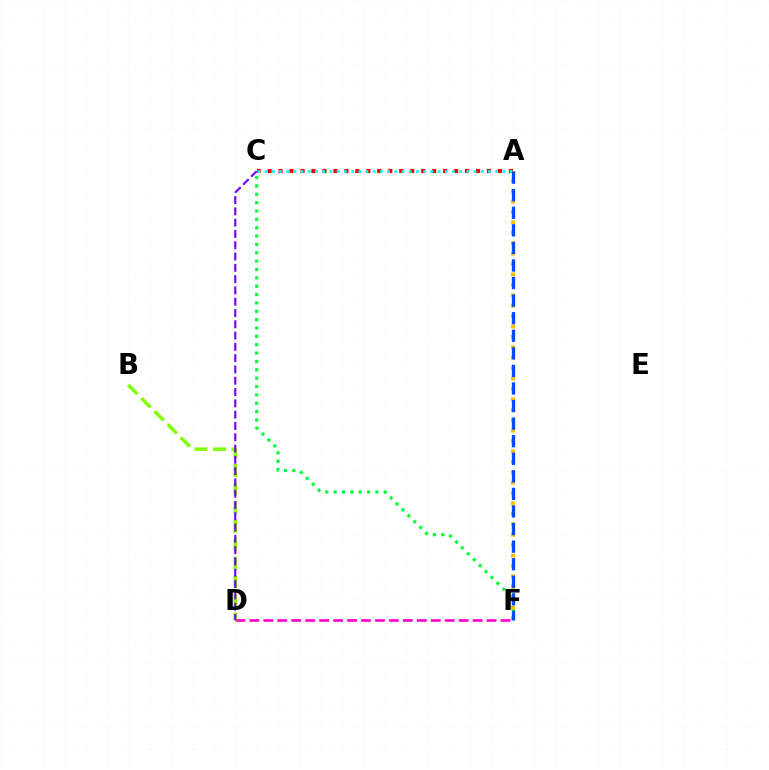{('C', 'F'): [{'color': '#00ff39', 'line_style': 'dotted', 'thickness': 2.27}], ('D', 'F'): [{'color': '#ff00cf', 'line_style': 'dashed', 'thickness': 1.9}], ('A', 'F'): [{'color': '#ffbd00', 'line_style': 'dotted', 'thickness': 2.83}, {'color': '#004bff', 'line_style': 'dashed', 'thickness': 2.39}], ('A', 'C'): [{'color': '#ff0000', 'line_style': 'dotted', 'thickness': 2.98}, {'color': '#00fff6', 'line_style': 'dotted', 'thickness': 1.96}], ('B', 'D'): [{'color': '#84ff00', 'line_style': 'dashed', 'thickness': 2.52}], ('C', 'D'): [{'color': '#7200ff', 'line_style': 'dashed', 'thickness': 1.53}]}